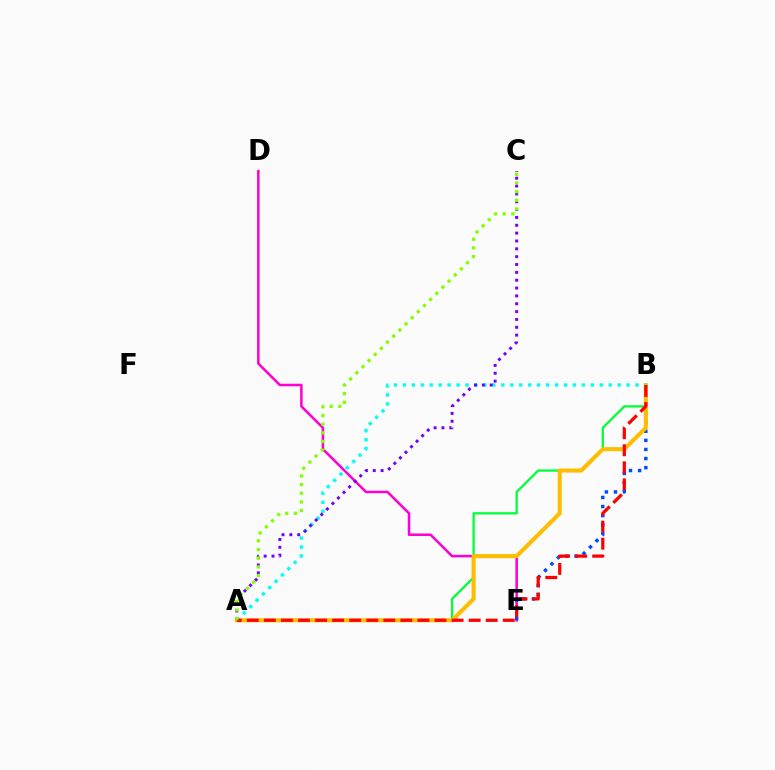{('D', 'E'): [{'color': '#ff00cf', 'line_style': 'solid', 'thickness': 1.81}], ('B', 'E'): [{'color': '#004bff', 'line_style': 'dotted', 'thickness': 2.47}], ('A', 'B'): [{'color': '#00ff39', 'line_style': 'solid', 'thickness': 1.65}, {'color': '#ffbd00', 'line_style': 'solid', 'thickness': 2.94}, {'color': '#00fff6', 'line_style': 'dotted', 'thickness': 2.43}, {'color': '#ff0000', 'line_style': 'dashed', 'thickness': 2.32}], ('A', 'C'): [{'color': '#7200ff', 'line_style': 'dotted', 'thickness': 2.13}, {'color': '#84ff00', 'line_style': 'dotted', 'thickness': 2.36}]}